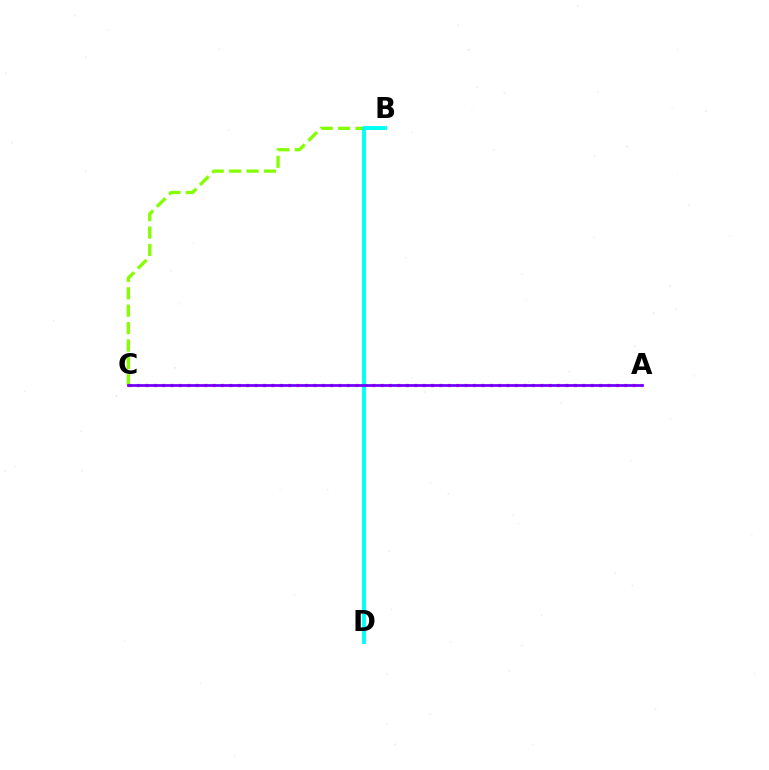{('B', 'C'): [{'color': '#84ff00', 'line_style': 'dashed', 'thickness': 2.36}], ('A', 'C'): [{'color': '#ff0000', 'line_style': 'dotted', 'thickness': 2.28}, {'color': '#7200ff', 'line_style': 'solid', 'thickness': 1.98}], ('B', 'D'): [{'color': '#00fff6', 'line_style': 'solid', 'thickness': 2.79}]}